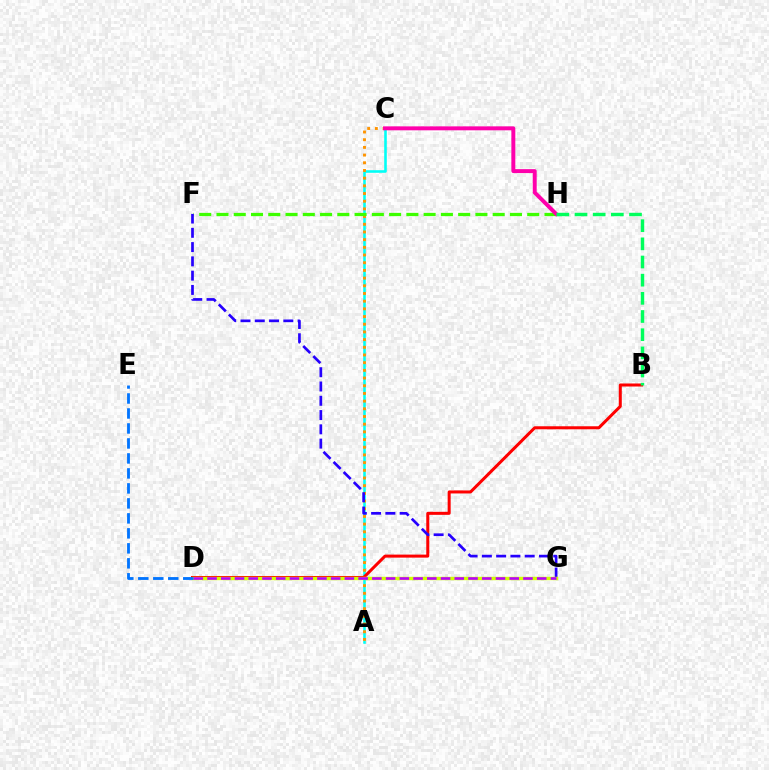{('A', 'C'): [{'color': '#00fff6', 'line_style': 'solid', 'thickness': 1.86}, {'color': '#ff9400', 'line_style': 'dotted', 'thickness': 2.09}], ('B', 'D'): [{'color': '#ff0000', 'line_style': 'solid', 'thickness': 2.18}], ('F', 'H'): [{'color': '#3dff00', 'line_style': 'dashed', 'thickness': 2.35}], ('F', 'G'): [{'color': '#2500ff', 'line_style': 'dashed', 'thickness': 1.94}], ('C', 'H'): [{'color': '#ff00ac', 'line_style': 'solid', 'thickness': 2.84}], ('D', 'G'): [{'color': '#d1ff00', 'line_style': 'solid', 'thickness': 2.46}, {'color': '#b900ff', 'line_style': 'dashed', 'thickness': 1.87}], ('D', 'E'): [{'color': '#0074ff', 'line_style': 'dashed', 'thickness': 2.04}], ('B', 'H'): [{'color': '#00ff5c', 'line_style': 'dashed', 'thickness': 2.47}]}